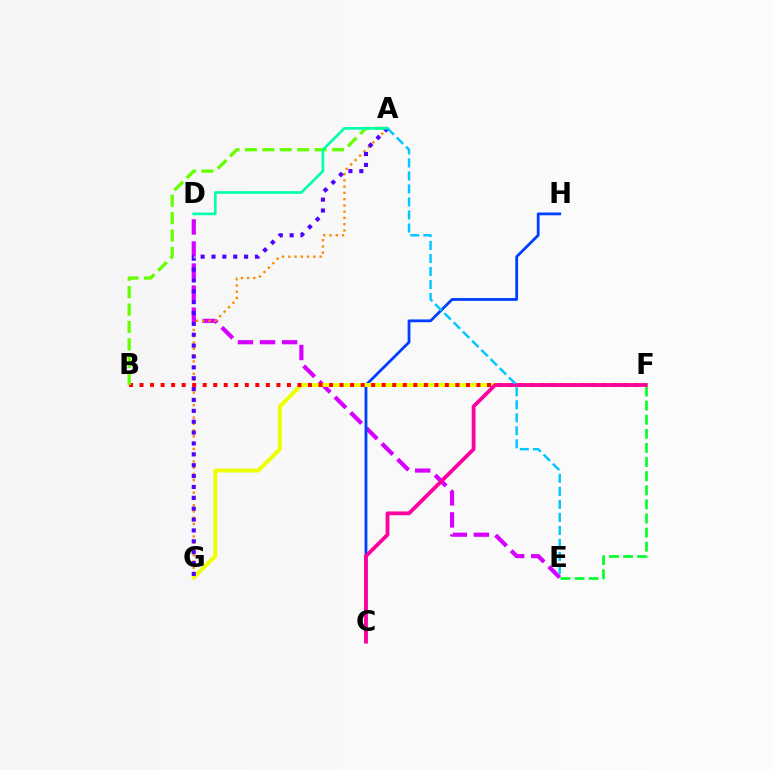{('D', 'E'): [{'color': '#d600ff', 'line_style': 'dashed', 'thickness': 3.0}], ('C', 'H'): [{'color': '#003fff', 'line_style': 'solid', 'thickness': 2.01}], ('A', 'G'): [{'color': '#ff8800', 'line_style': 'dotted', 'thickness': 1.7}, {'color': '#4f00ff', 'line_style': 'dotted', 'thickness': 2.95}], ('F', 'G'): [{'color': '#eeff00', 'line_style': 'solid', 'thickness': 2.81}], ('B', 'F'): [{'color': '#ff0000', 'line_style': 'dotted', 'thickness': 2.86}], ('A', 'B'): [{'color': '#66ff00', 'line_style': 'dashed', 'thickness': 2.37}], ('E', 'F'): [{'color': '#00ff27', 'line_style': 'dashed', 'thickness': 1.92}], ('A', 'D'): [{'color': '#00ffaf', 'line_style': 'solid', 'thickness': 1.91}], ('C', 'F'): [{'color': '#ff00a0', 'line_style': 'solid', 'thickness': 2.73}], ('A', 'E'): [{'color': '#00c7ff', 'line_style': 'dashed', 'thickness': 1.77}]}